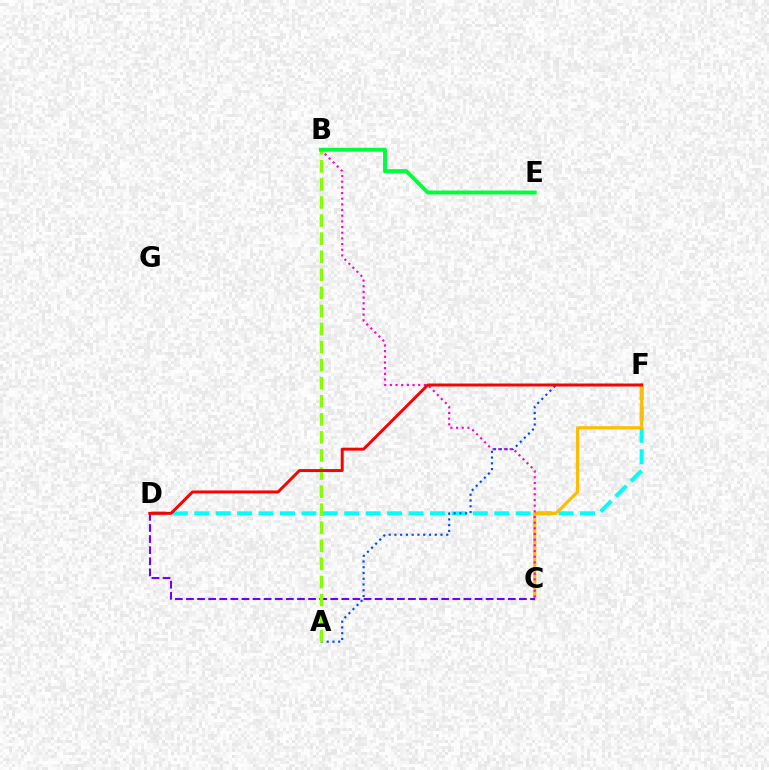{('D', 'F'): [{'color': '#00fff6', 'line_style': 'dashed', 'thickness': 2.91}, {'color': '#ff0000', 'line_style': 'solid', 'thickness': 2.13}], ('C', 'F'): [{'color': '#ffbd00', 'line_style': 'solid', 'thickness': 2.27}], ('C', 'D'): [{'color': '#7200ff', 'line_style': 'dashed', 'thickness': 1.51}], ('B', 'C'): [{'color': '#ff00cf', 'line_style': 'dotted', 'thickness': 1.54}], ('A', 'F'): [{'color': '#004bff', 'line_style': 'dotted', 'thickness': 1.56}], ('A', 'B'): [{'color': '#84ff00', 'line_style': 'dashed', 'thickness': 2.46}], ('B', 'E'): [{'color': '#00ff39', 'line_style': 'solid', 'thickness': 2.81}]}